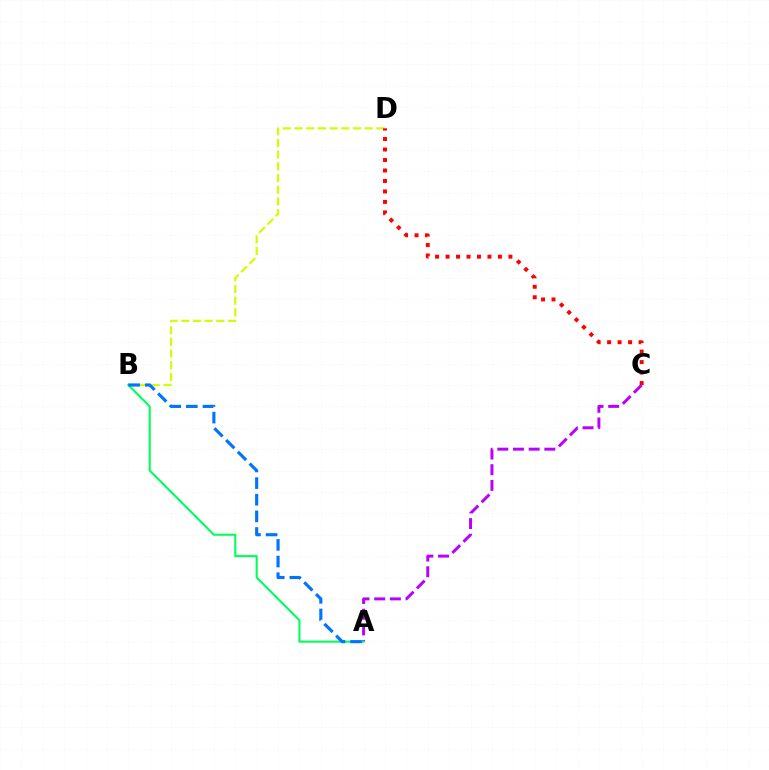{('B', 'D'): [{'color': '#d1ff00', 'line_style': 'dashed', 'thickness': 1.59}], ('A', 'C'): [{'color': '#b900ff', 'line_style': 'dashed', 'thickness': 2.13}], ('C', 'D'): [{'color': '#ff0000', 'line_style': 'dotted', 'thickness': 2.85}], ('A', 'B'): [{'color': '#00ff5c', 'line_style': 'solid', 'thickness': 1.51}, {'color': '#0074ff', 'line_style': 'dashed', 'thickness': 2.26}]}